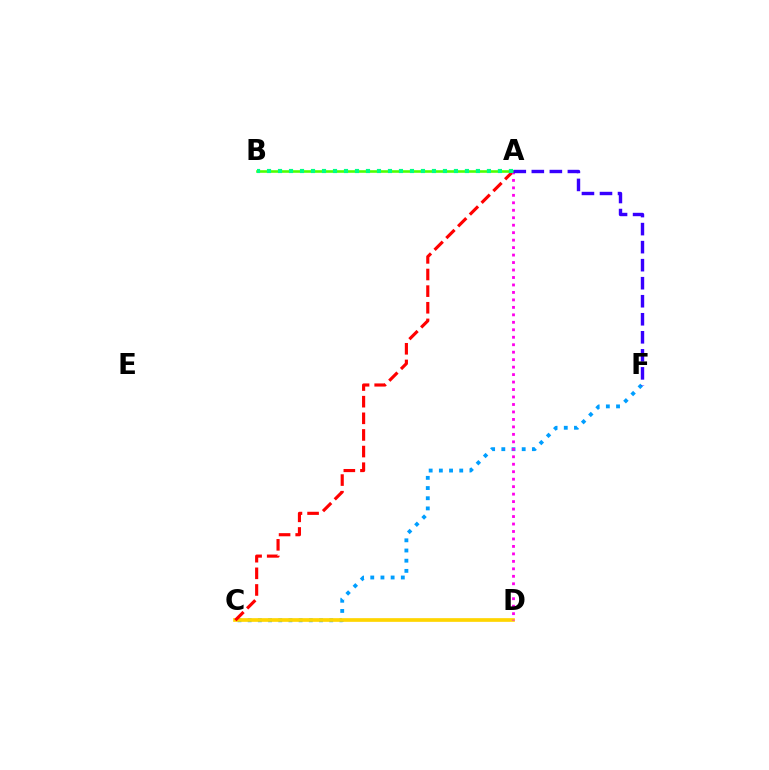{('C', 'F'): [{'color': '#009eff', 'line_style': 'dotted', 'thickness': 2.77}], ('C', 'D'): [{'color': '#ffd500', 'line_style': 'solid', 'thickness': 2.66}], ('A', 'C'): [{'color': '#ff0000', 'line_style': 'dashed', 'thickness': 2.26}], ('A', 'D'): [{'color': '#ff00ed', 'line_style': 'dotted', 'thickness': 2.03}], ('A', 'B'): [{'color': '#4fff00', 'line_style': 'solid', 'thickness': 1.86}, {'color': '#00ff86', 'line_style': 'dotted', 'thickness': 2.99}], ('A', 'F'): [{'color': '#3700ff', 'line_style': 'dashed', 'thickness': 2.45}]}